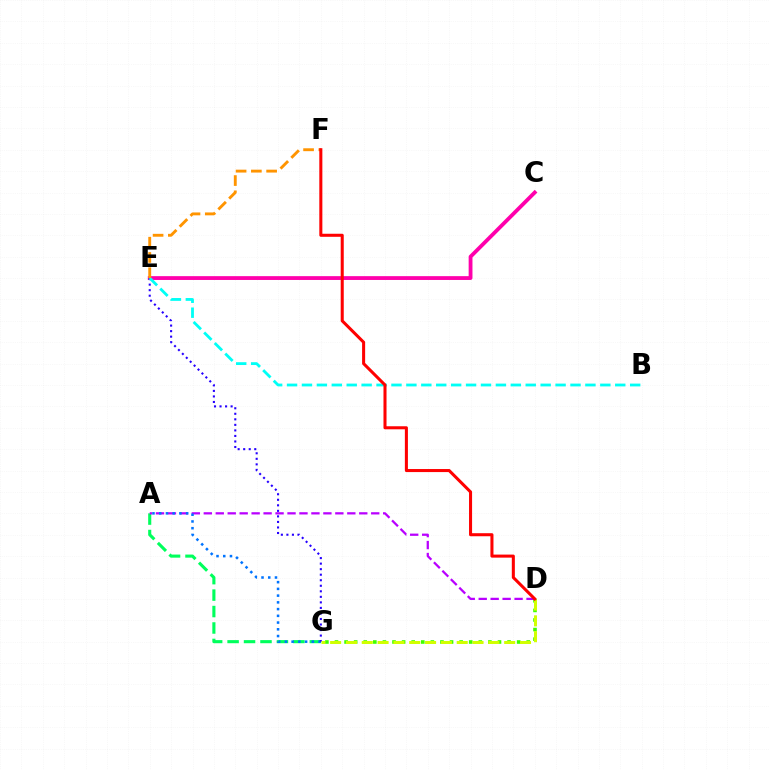{('D', 'G'): [{'color': '#3dff00', 'line_style': 'dotted', 'thickness': 2.61}, {'color': '#d1ff00', 'line_style': 'dashed', 'thickness': 2.15}], ('A', 'G'): [{'color': '#00ff5c', 'line_style': 'dashed', 'thickness': 2.23}, {'color': '#0074ff', 'line_style': 'dotted', 'thickness': 1.83}], ('A', 'D'): [{'color': '#b900ff', 'line_style': 'dashed', 'thickness': 1.62}], ('C', 'E'): [{'color': '#ff00ac', 'line_style': 'solid', 'thickness': 2.75}], ('E', 'G'): [{'color': '#2500ff', 'line_style': 'dotted', 'thickness': 1.5}], ('B', 'E'): [{'color': '#00fff6', 'line_style': 'dashed', 'thickness': 2.03}], ('E', 'F'): [{'color': '#ff9400', 'line_style': 'dashed', 'thickness': 2.07}], ('D', 'F'): [{'color': '#ff0000', 'line_style': 'solid', 'thickness': 2.19}]}